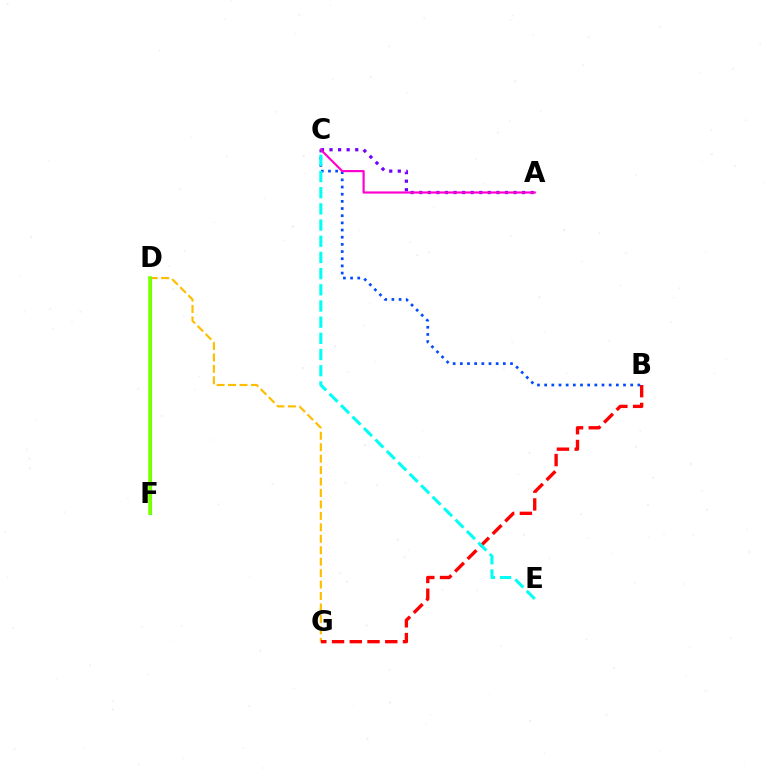{('A', 'C'): [{'color': '#7200ff', 'line_style': 'dotted', 'thickness': 2.33}, {'color': '#ff00cf', 'line_style': 'solid', 'thickness': 1.56}], ('D', 'G'): [{'color': '#ffbd00', 'line_style': 'dashed', 'thickness': 1.55}], ('D', 'F'): [{'color': '#00ff39', 'line_style': 'solid', 'thickness': 2.28}, {'color': '#84ff00', 'line_style': 'solid', 'thickness': 2.57}], ('B', 'G'): [{'color': '#ff0000', 'line_style': 'dashed', 'thickness': 2.41}], ('B', 'C'): [{'color': '#004bff', 'line_style': 'dotted', 'thickness': 1.95}], ('C', 'E'): [{'color': '#00fff6', 'line_style': 'dashed', 'thickness': 2.2}]}